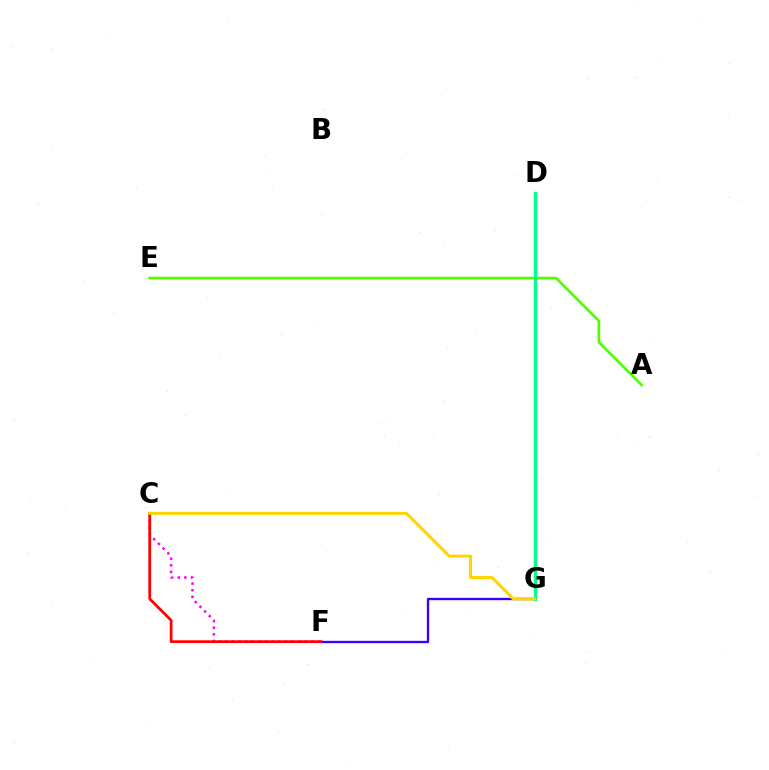{('D', 'G'): [{'color': '#009eff', 'line_style': 'dotted', 'thickness': 2.03}, {'color': '#00ff86', 'line_style': 'solid', 'thickness': 2.39}], ('F', 'G'): [{'color': '#3700ff', 'line_style': 'solid', 'thickness': 1.7}], ('A', 'E'): [{'color': '#4fff00', 'line_style': 'solid', 'thickness': 1.94}], ('C', 'F'): [{'color': '#ff00ed', 'line_style': 'dotted', 'thickness': 1.8}, {'color': '#ff0000', 'line_style': 'solid', 'thickness': 1.99}], ('C', 'G'): [{'color': '#ffd500', 'line_style': 'solid', 'thickness': 2.17}]}